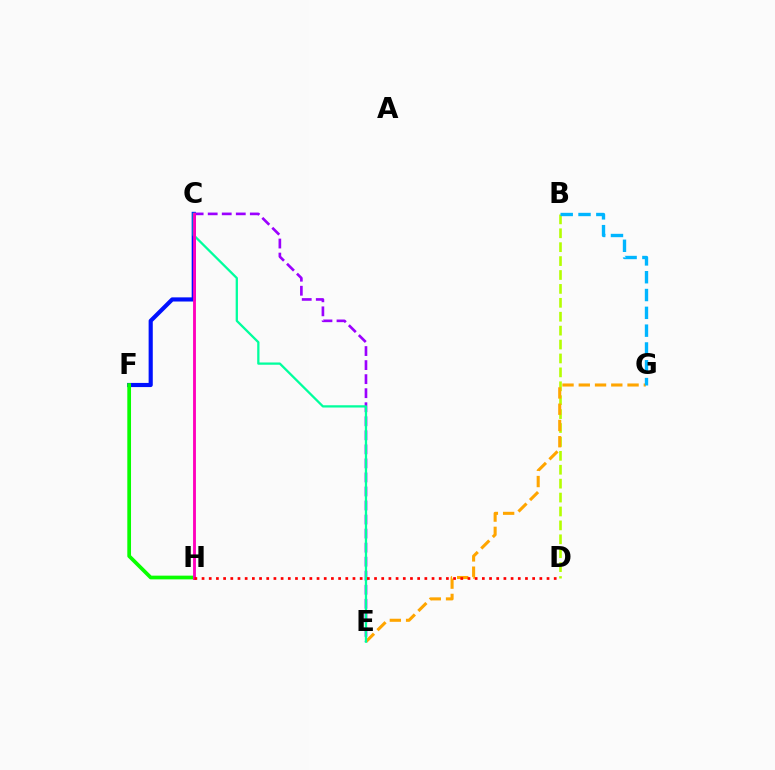{('C', 'F'): [{'color': '#0010ff', 'line_style': 'solid', 'thickness': 2.99}], ('B', 'D'): [{'color': '#b3ff00', 'line_style': 'dashed', 'thickness': 1.89}], ('C', 'E'): [{'color': '#9b00ff', 'line_style': 'dashed', 'thickness': 1.91}, {'color': '#00ff9d', 'line_style': 'solid', 'thickness': 1.64}], ('E', 'G'): [{'color': '#ffa500', 'line_style': 'dashed', 'thickness': 2.21}], ('F', 'H'): [{'color': '#08ff00', 'line_style': 'solid', 'thickness': 2.67}], ('B', 'G'): [{'color': '#00b5ff', 'line_style': 'dashed', 'thickness': 2.42}], ('C', 'H'): [{'color': '#ff00bd', 'line_style': 'solid', 'thickness': 2.06}], ('D', 'H'): [{'color': '#ff0000', 'line_style': 'dotted', 'thickness': 1.95}]}